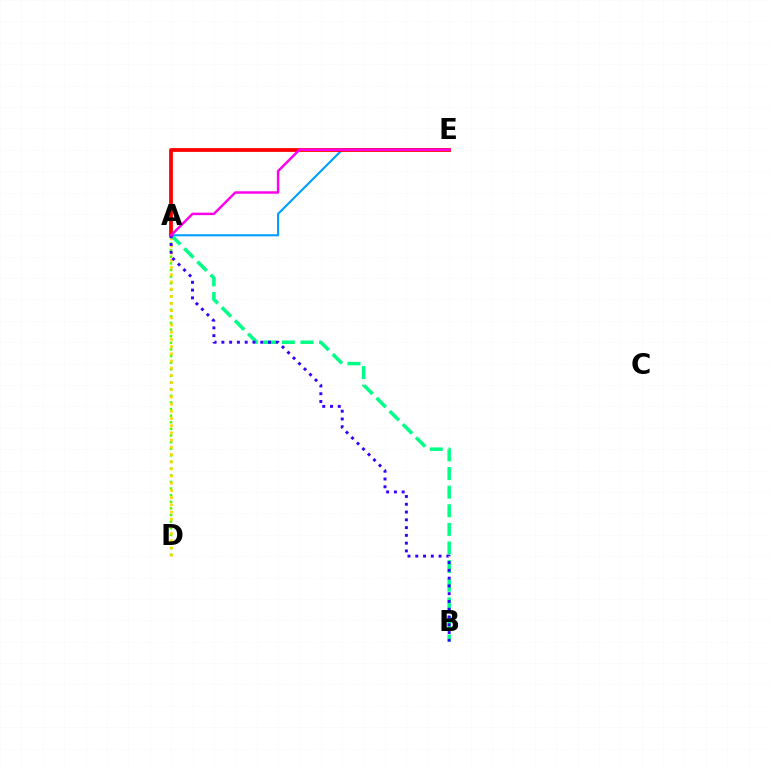{('A', 'D'): [{'color': '#4fff00', 'line_style': 'dotted', 'thickness': 1.8}, {'color': '#ffd500', 'line_style': 'dotted', 'thickness': 1.95}], ('A', 'B'): [{'color': '#00ff86', 'line_style': 'dashed', 'thickness': 2.53}, {'color': '#3700ff', 'line_style': 'dotted', 'thickness': 2.11}], ('A', 'E'): [{'color': '#009eff', 'line_style': 'solid', 'thickness': 1.51}, {'color': '#ff0000', 'line_style': 'solid', 'thickness': 2.7}, {'color': '#ff00ed', 'line_style': 'solid', 'thickness': 1.77}]}